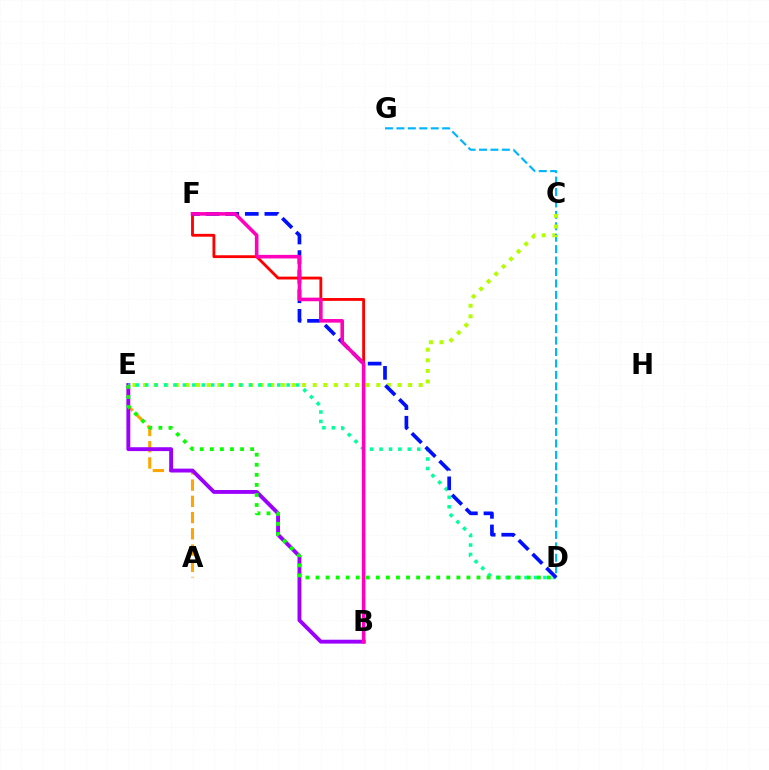{('A', 'E'): [{'color': '#ffa500', 'line_style': 'dashed', 'thickness': 2.2}], ('D', 'G'): [{'color': '#00b5ff', 'line_style': 'dashed', 'thickness': 1.55}], ('B', 'E'): [{'color': '#9b00ff', 'line_style': 'solid', 'thickness': 2.79}], ('C', 'E'): [{'color': '#b3ff00', 'line_style': 'dotted', 'thickness': 2.88}], ('D', 'E'): [{'color': '#00ff9d', 'line_style': 'dotted', 'thickness': 2.56}, {'color': '#08ff00', 'line_style': 'dotted', 'thickness': 2.73}], ('B', 'F'): [{'color': '#ff0000', 'line_style': 'solid', 'thickness': 2.04}, {'color': '#ff00bd', 'line_style': 'solid', 'thickness': 2.58}], ('D', 'F'): [{'color': '#0010ff', 'line_style': 'dashed', 'thickness': 2.66}]}